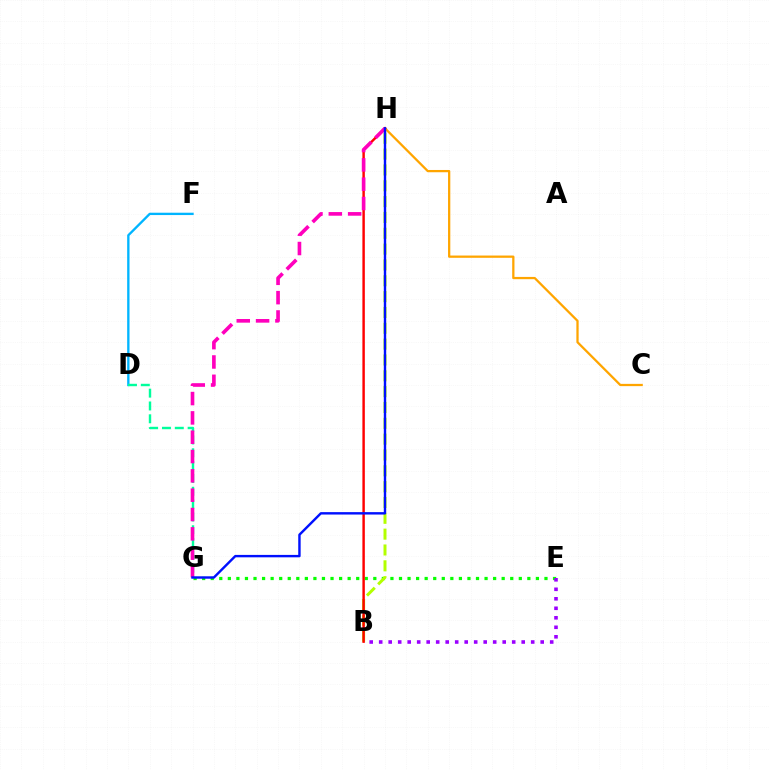{('D', 'F'): [{'color': '#00b5ff', 'line_style': 'solid', 'thickness': 1.68}], ('D', 'G'): [{'color': '#00ff9d', 'line_style': 'dashed', 'thickness': 1.74}], ('E', 'G'): [{'color': '#08ff00', 'line_style': 'dotted', 'thickness': 2.33}], ('C', 'H'): [{'color': '#ffa500', 'line_style': 'solid', 'thickness': 1.63}], ('B', 'H'): [{'color': '#b3ff00', 'line_style': 'dashed', 'thickness': 2.15}, {'color': '#ff0000', 'line_style': 'solid', 'thickness': 1.76}], ('G', 'H'): [{'color': '#ff00bd', 'line_style': 'dashed', 'thickness': 2.63}, {'color': '#0010ff', 'line_style': 'solid', 'thickness': 1.74}], ('B', 'E'): [{'color': '#9b00ff', 'line_style': 'dotted', 'thickness': 2.58}]}